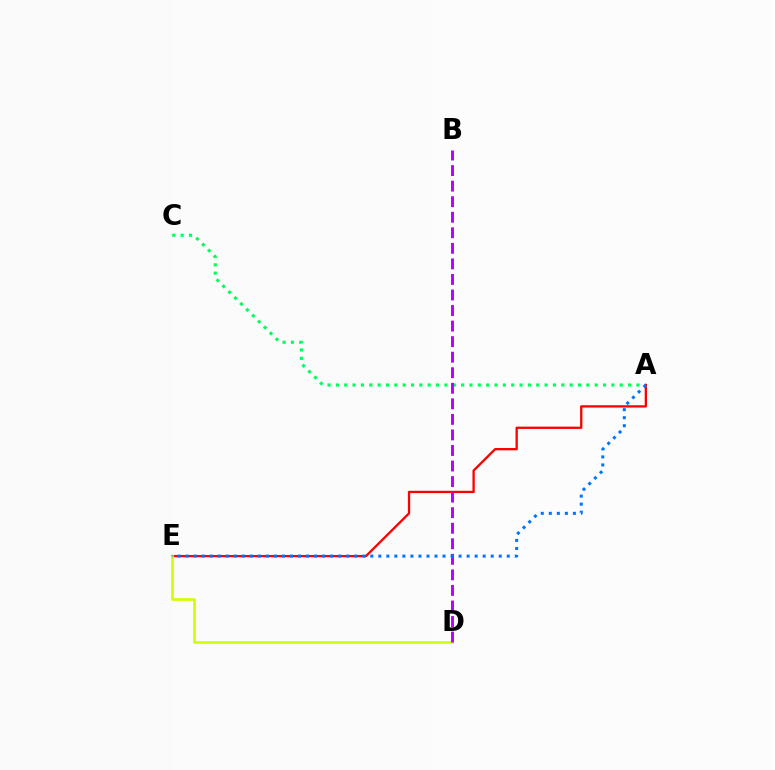{('A', 'C'): [{'color': '#00ff5c', 'line_style': 'dotted', 'thickness': 2.27}], ('A', 'E'): [{'color': '#ff0000', 'line_style': 'solid', 'thickness': 1.66}, {'color': '#0074ff', 'line_style': 'dotted', 'thickness': 2.18}], ('D', 'E'): [{'color': '#d1ff00', 'line_style': 'solid', 'thickness': 1.95}], ('B', 'D'): [{'color': '#b900ff', 'line_style': 'dashed', 'thickness': 2.11}]}